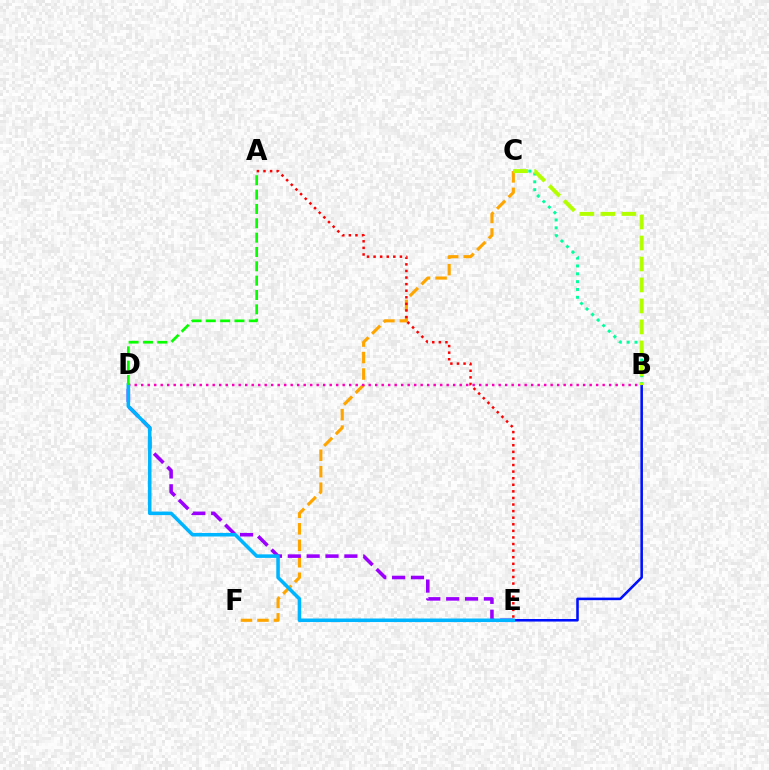{('C', 'F'): [{'color': '#ffa500', 'line_style': 'dashed', 'thickness': 2.24}], ('B', 'E'): [{'color': '#0010ff', 'line_style': 'solid', 'thickness': 1.85}], ('B', 'C'): [{'color': '#00ff9d', 'line_style': 'dotted', 'thickness': 2.13}, {'color': '#b3ff00', 'line_style': 'dashed', 'thickness': 2.85}], ('A', 'E'): [{'color': '#ff0000', 'line_style': 'dotted', 'thickness': 1.79}], ('B', 'D'): [{'color': '#ff00bd', 'line_style': 'dotted', 'thickness': 1.77}], ('D', 'E'): [{'color': '#9b00ff', 'line_style': 'dashed', 'thickness': 2.56}, {'color': '#00b5ff', 'line_style': 'solid', 'thickness': 2.55}], ('A', 'D'): [{'color': '#08ff00', 'line_style': 'dashed', 'thickness': 1.95}]}